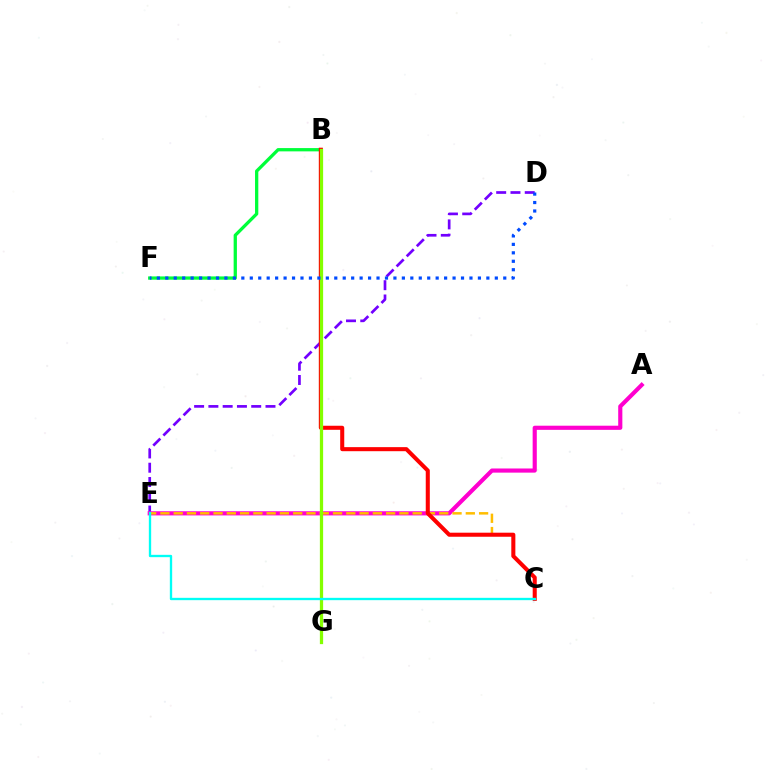{('D', 'E'): [{'color': '#7200ff', 'line_style': 'dashed', 'thickness': 1.94}], ('A', 'E'): [{'color': '#ff00cf', 'line_style': 'solid', 'thickness': 2.98}], ('C', 'E'): [{'color': '#ffbd00', 'line_style': 'dashed', 'thickness': 1.8}, {'color': '#00fff6', 'line_style': 'solid', 'thickness': 1.68}], ('B', 'F'): [{'color': '#00ff39', 'line_style': 'solid', 'thickness': 2.36}], ('B', 'C'): [{'color': '#ff0000', 'line_style': 'solid', 'thickness': 2.92}], ('B', 'G'): [{'color': '#84ff00', 'line_style': 'solid', 'thickness': 2.35}], ('D', 'F'): [{'color': '#004bff', 'line_style': 'dotted', 'thickness': 2.3}]}